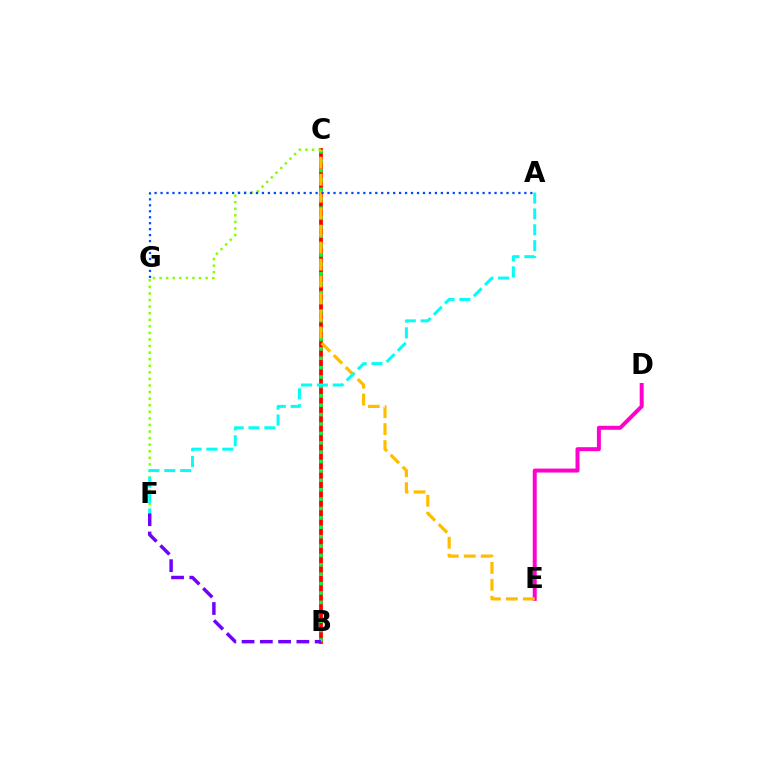{('B', 'C'): [{'color': '#ff0000', 'line_style': 'solid', 'thickness': 2.74}, {'color': '#00ff39', 'line_style': 'dotted', 'thickness': 2.55}], ('C', 'F'): [{'color': '#84ff00', 'line_style': 'dotted', 'thickness': 1.79}], ('D', 'E'): [{'color': '#ff00cf', 'line_style': 'solid', 'thickness': 2.86}], ('C', 'E'): [{'color': '#ffbd00', 'line_style': 'dashed', 'thickness': 2.31}], ('A', 'F'): [{'color': '#00fff6', 'line_style': 'dashed', 'thickness': 2.16}], ('A', 'G'): [{'color': '#004bff', 'line_style': 'dotted', 'thickness': 1.62}], ('B', 'F'): [{'color': '#7200ff', 'line_style': 'dashed', 'thickness': 2.48}]}